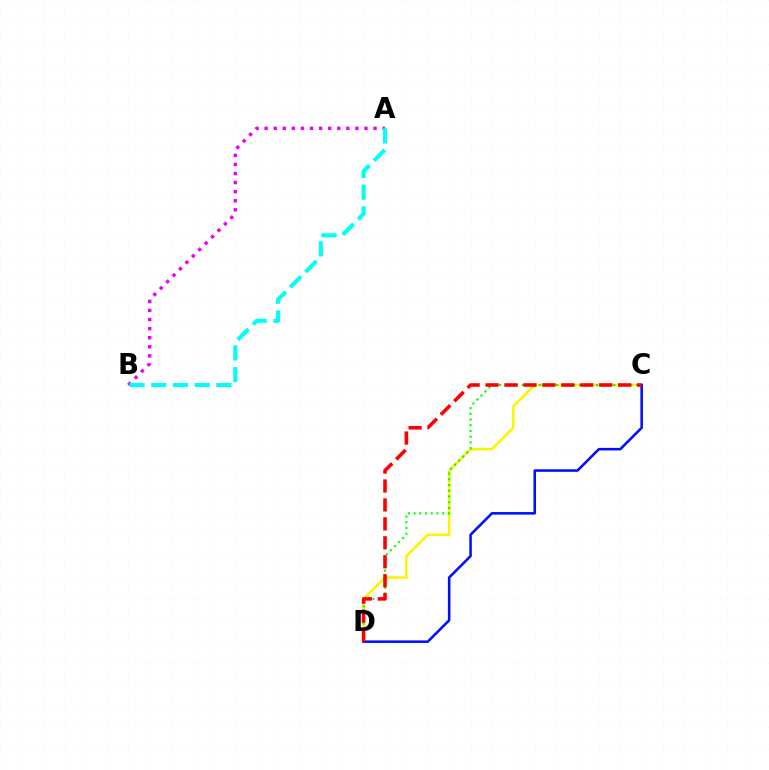{('C', 'D'): [{'color': '#fcf500', 'line_style': 'solid', 'thickness': 1.83}, {'color': '#08ff00', 'line_style': 'dotted', 'thickness': 1.55}, {'color': '#0010ff', 'line_style': 'solid', 'thickness': 1.84}, {'color': '#ff0000', 'line_style': 'dashed', 'thickness': 2.57}], ('A', 'B'): [{'color': '#ee00ff', 'line_style': 'dotted', 'thickness': 2.47}, {'color': '#00fff6', 'line_style': 'dashed', 'thickness': 2.95}]}